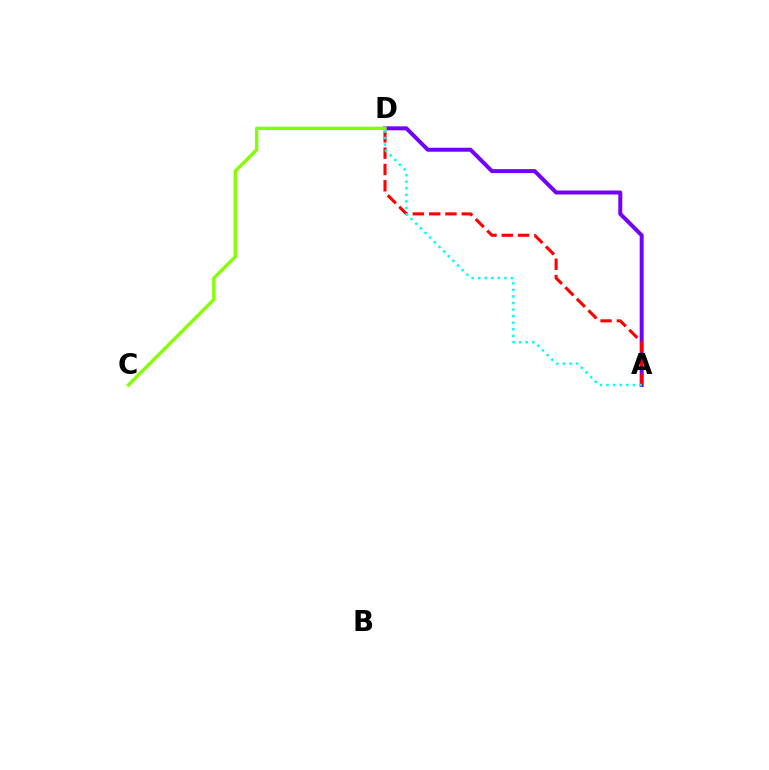{('A', 'D'): [{'color': '#7200ff', 'line_style': 'solid', 'thickness': 2.86}, {'color': '#ff0000', 'line_style': 'dashed', 'thickness': 2.22}, {'color': '#00fff6', 'line_style': 'dotted', 'thickness': 1.79}], ('C', 'D'): [{'color': '#84ff00', 'line_style': 'solid', 'thickness': 2.39}]}